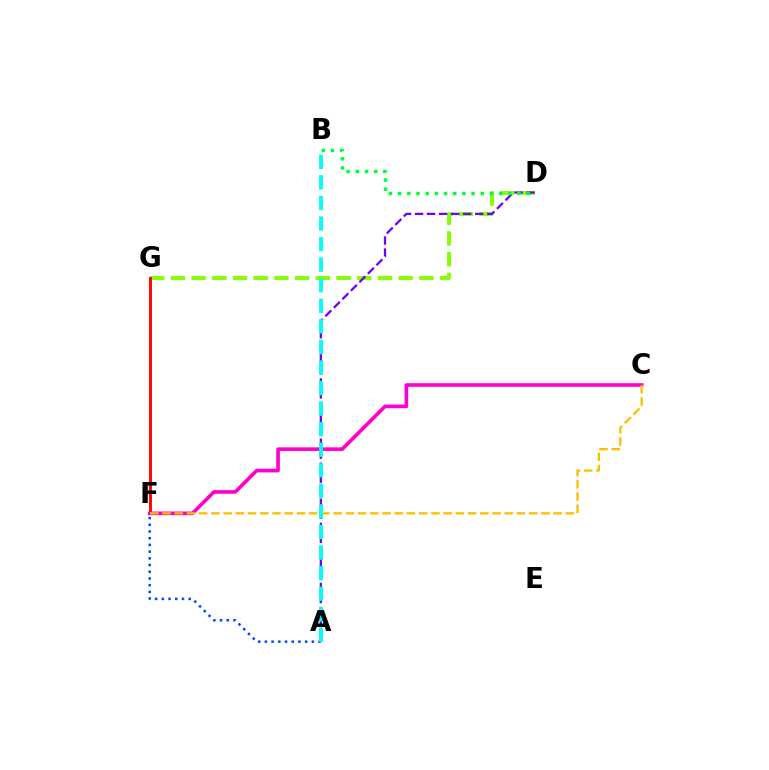{('D', 'G'): [{'color': '#84ff00', 'line_style': 'dashed', 'thickness': 2.81}], ('A', 'D'): [{'color': '#7200ff', 'line_style': 'dashed', 'thickness': 1.63}], ('B', 'D'): [{'color': '#00ff39', 'line_style': 'dotted', 'thickness': 2.5}], ('F', 'G'): [{'color': '#ff0000', 'line_style': 'solid', 'thickness': 2.08}], ('C', 'F'): [{'color': '#ff00cf', 'line_style': 'solid', 'thickness': 2.62}, {'color': '#ffbd00', 'line_style': 'dashed', 'thickness': 1.66}], ('A', 'F'): [{'color': '#004bff', 'line_style': 'dotted', 'thickness': 1.82}], ('A', 'B'): [{'color': '#00fff6', 'line_style': 'dashed', 'thickness': 2.79}]}